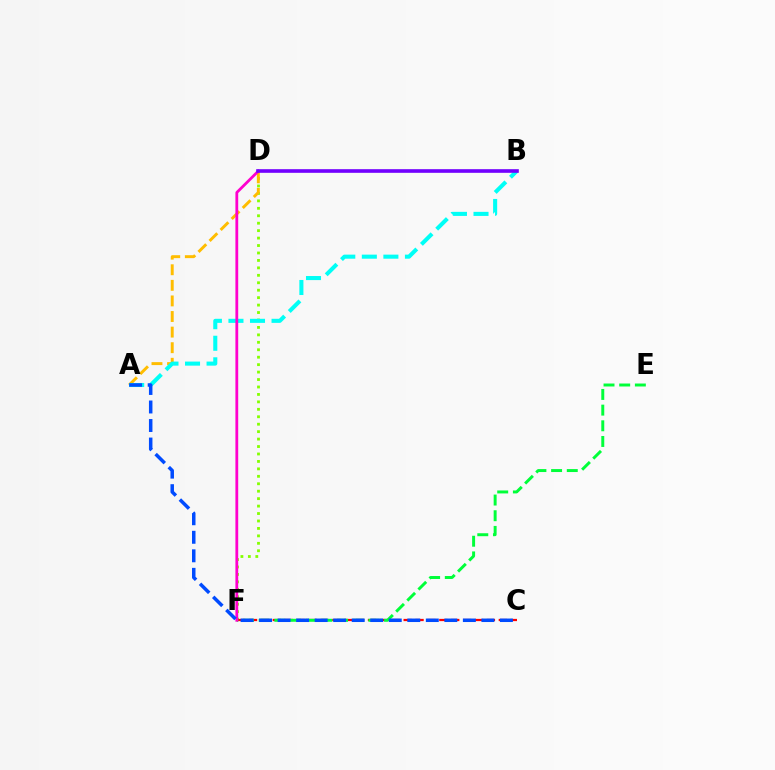{('D', 'F'): [{'color': '#84ff00', 'line_style': 'dotted', 'thickness': 2.02}, {'color': '#ff00cf', 'line_style': 'solid', 'thickness': 2.01}], ('A', 'D'): [{'color': '#ffbd00', 'line_style': 'dashed', 'thickness': 2.12}], ('C', 'F'): [{'color': '#ff0000', 'line_style': 'dashed', 'thickness': 1.62}], ('A', 'B'): [{'color': '#00fff6', 'line_style': 'dashed', 'thickness': 2.93}], ('E', 'F'): [{'color': '#00ff39', 'line_style': 'dashed', 'thickness': 2.13}], ('A', 'C'): [{'color': '#004bff', 'line_style': 'dashed', 'thickness': 2.52}], ('B', 'D'): [{'color': '#7200ff', 'line_style': 'solid', 'thickness': 2.62}]}